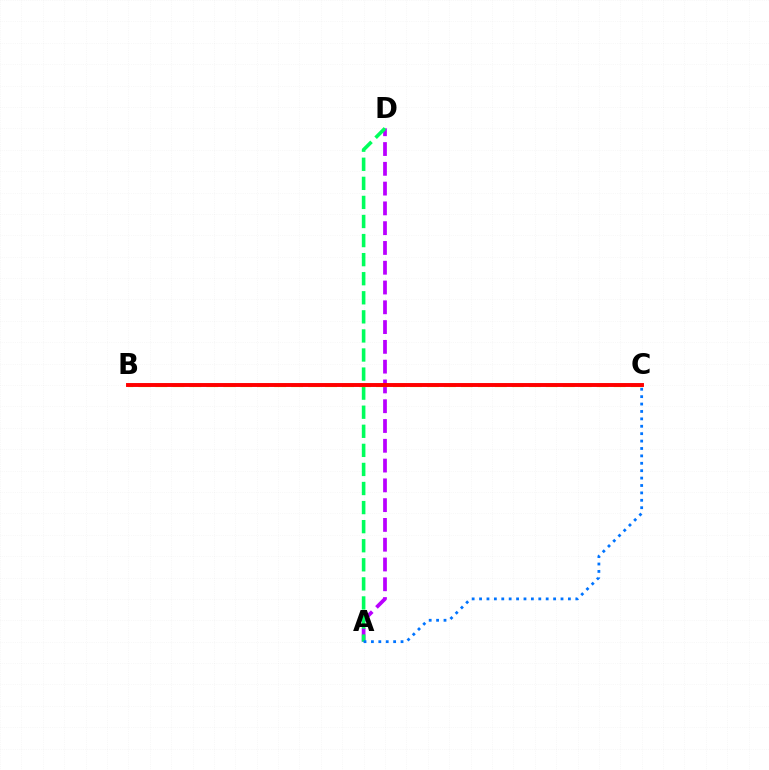{('A', 'D'): [{'color': '#b900ff', 'line_style': 'dashed', 'thickness': 2.69}, {'color': '#00ff5c', 'line_style': 'dashed', 'thickness': 2.59}], ('A', 'C'): [{'color': '#0074ff', 'line_style': 'dotted', 'thickness': 2.01}], ('B', 'C'): [{'color': '#d1ff00', 'line_style': 'dashed', 'thickness': 2.31}, {'color': '#ff0000', 'line_style': 'solid', 'thickness': 2.81}]}